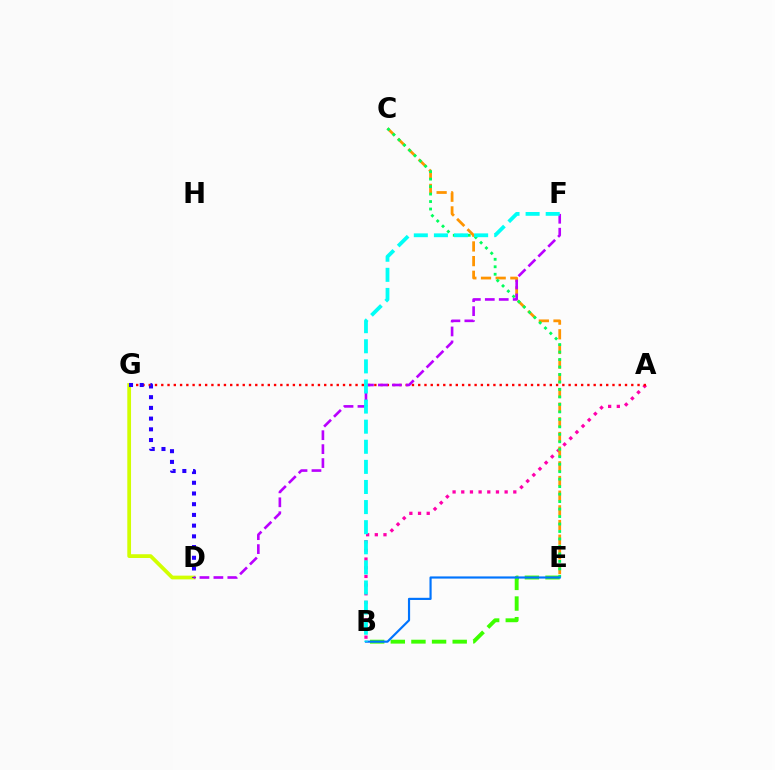{('A', 'B'): [{'color': '#ff00ac', 'line_style': 'dotted', 'thickness': 2.36}], ('D', 'G'): [{'color': '#d1ff00', 'line_style': 'solid', 'thickness': 2.69}, {'color': '#2500ff', 'line_style': 'dotted', 'thickness': 2.91}], ('A', 'G'): [{'color': '#ff0000', 'line_style': 'dotted', 'thickness': 1.7}], ('C', 'E'): [{'color': '#ff9400', 'line_style': 'dashed', 'thickness': 1.99}, {'color': '#00ff5c', 'line_style': 'dotted', 'thickness': 2.03}], ('B', 'E'): [{'color': '#3dff00', 'line_style': 'dashed', 'thickness': 2.8}, {'color': '#0074ff', 'line_style': 'solid', 'thickness': 1.56}], ('D', 'F'): [{'color': '#b900ff', 'line_style': 'dashed', 'thickness': 1.89}], ('B', 'F'): [{'color': '#00fff6', 'line_style': 'dashed', 'thickness': 2.73}]}